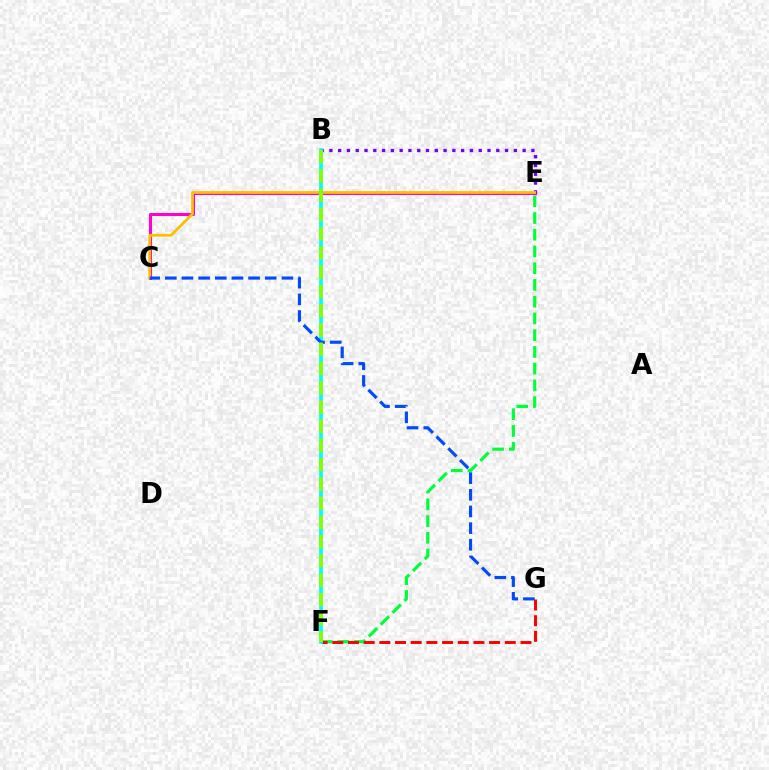{('C', 'E'): [{'color': '#ff00cf', 'line_style': 'solid', 'thickness': 2.19}, {'color': '#ffbd00', 'line_style': 'solid', 'thickness': 1.99}], ('E', 'F'): [{'color': '#00ff39', 'line_style': 'dashed', 'thickness': 2.27}], ('B', 'E'): [{'color': '#7200ff', 'line_style': 'dotted', 'thickness': 2.39}], ('F', 'G'): [{'color': '#ff0000', 'line_style': 'dashed', 'thickness': 2.13}], ('B', 'F'): [{'color': '#00fff6', 'line_style': 'solid', 'thickness': 2.67}, {'color': '#84ff00', 'line_style': 'dashed', 'thickness': 2.62}], ('C', 'G'): [{'color': '#004bff', 'line_style': 'dashed', 'thickness': 2.26}]}